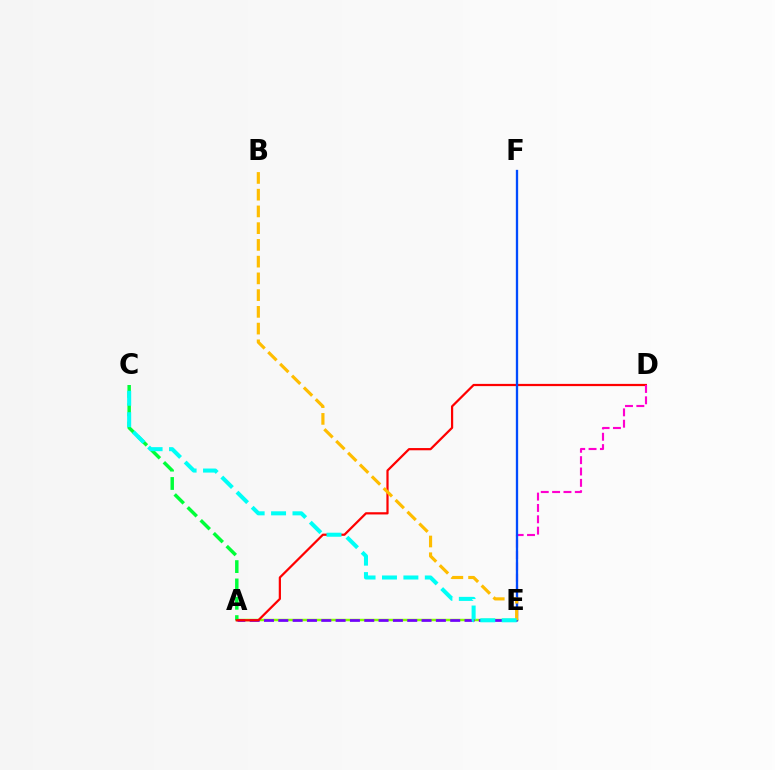{('A', 'E'): [{'color': '#84ff00', 'line_style': 'solid', 'thickness': 1.78}, {'color': '#7200ff', 'line_style': 'dashed', 'thickness': 1.95}], ('A', 'C'): [{'color': '#00ff39', 'line_style': 'dashed', 'thickness': 2.49}], ('A', 'D'): [{'color': '#ff0000', 'line_style': 'solid', 'thickness': 1.6}], ('D', 'E'): [{'color': '#ff00cf', 'line_style': 'dashed', 'thickness': 1.54}], ('E', 'F'): [{'color': '#004bff', 'line_style': 'solid', 'thickness': 1.66}], ('B', 'E'): [{'color': '#ffbd00', 'line_style': 'dashed', 'thickness': 2.27}], ('C', 'E'): [{'color': '#00fff6', 'line_style': 'dashed', 'thickness': 2.91}]}